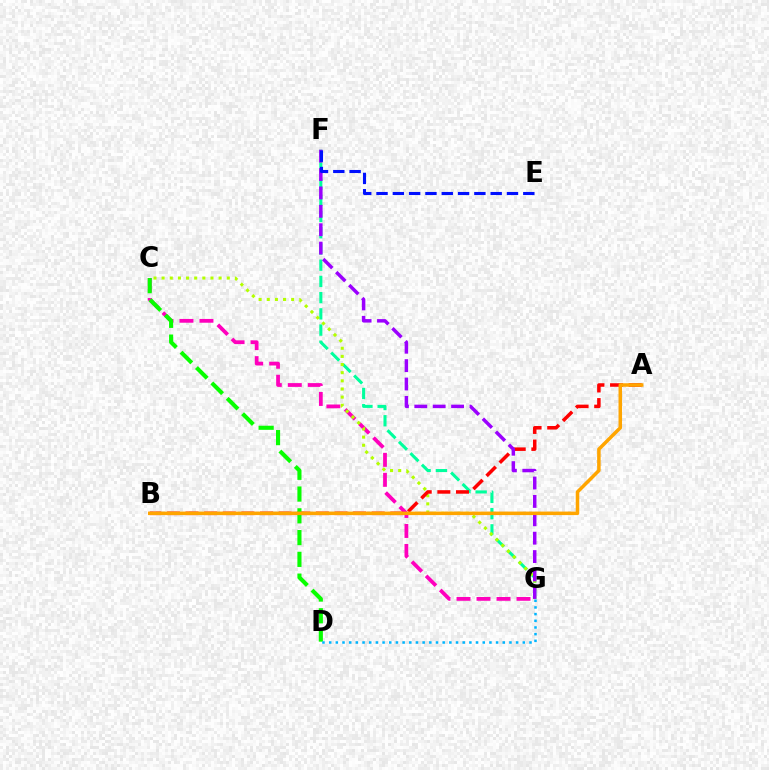{('F', 'G'): [{'color': '#00ff9d', 'line_style': 'dashed', 'thickness': 2.2}, {'color': '#9b00ff', 'line_style': 'dashed', 'thickness': 2.5}], ('C', 'G'): [{'color': '#ff00bd', 'line_style': 'dashed', 'thickness': 2.72}, {'color': '#b3ff00', 'line_style': 'dotted', 'thickness': 2.21}], ('A', 'B'): [{'color': '#ff0000', 'line_style': 'dashed', 'thickness': 2.53}, {'color': '#ffa500', 'line_style': 'solid', 'thickness': 2.53}], ('C', 'D'): [{'color': '#08ff00', 'line_style': 'dashed', 'thickness': 2.96}], ('D', 'G'): [{'color': '#00b5ff', 'line_style': 'dotted', 'thickness': 1.81}], ('E', 'F'): [{'color': '#0010ff', 'line_style': 'dashed', 'thickness': 2.22}]}